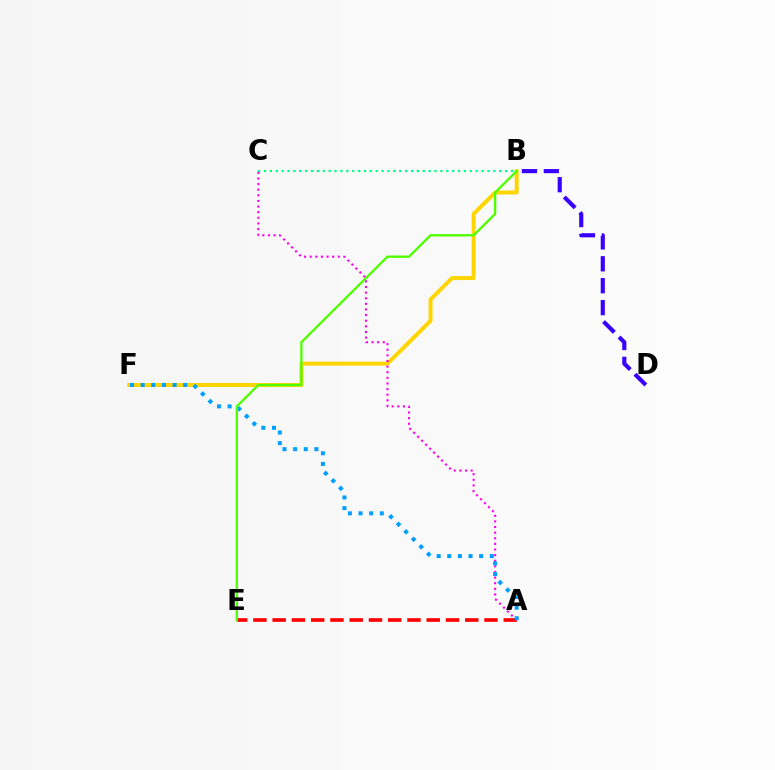{('B', 'D'): [{'color': '#3700ff', 'line_style': 'dashed', 'thickness': 2.98}], ('A', 'E'): [{'color': '#ff0000', 'line_style': 'dashed', 'thickness': 2.62}], ('B', 'C'): [{'color': '#00ff86', 'line_style': 'dotted', 'thickness': 1.6}], ('B', 'F'): [{'color': '#ffd500', 'line_style': 'solid', 'thickness': 2.86}], ('A', 'C'): [{'color': '#ff00ed', 'line_style': 'dotted', 'thickness': 1.53}], ('A', 'F'): [{'color': '#009eff', 'line_style': 'dotted', 'thickness': 2.89}], ('B', 'E'): [{'color': '#4fff00', 'line_style': 'solid', 'thickness': 1.68}]}